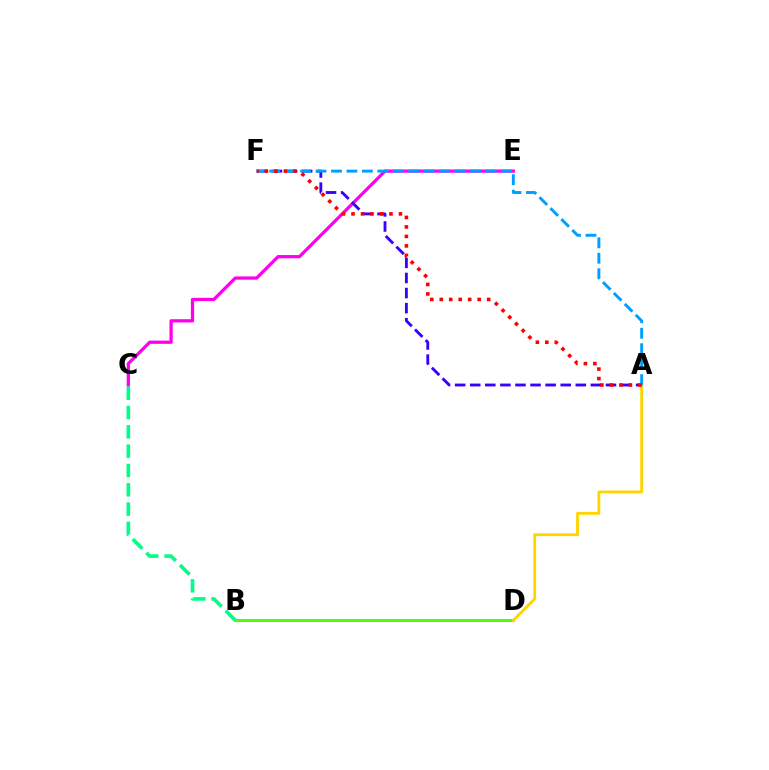{('B', 'D'): [{'color': '#4fff00', 'line_style': 'solid', 'thickness': 2.18}], ('C', 'E'): [{'color': '#ff00ed', 'line_style': 'solid', 'thickness': 2.34}], ('A', 'D'): [{'color': '#ffd500', 'line_style': 'solid', 'thickness': 2.05}], ('A', 'F'): [{'color': '#3700ff', 'line_style': 'dashed', 'thickness': 2.05}, {'color': '#009eff', 'line_style': 'dashed', 'thickness': 2.1}, {'color': '#ff0000', 'line_style': 'dotted', 'thickness': 2.58}], ('B', 'C'): [{'color': '#00ff86', 'line_style': 'dashed', 'thickness': 2.62}]}